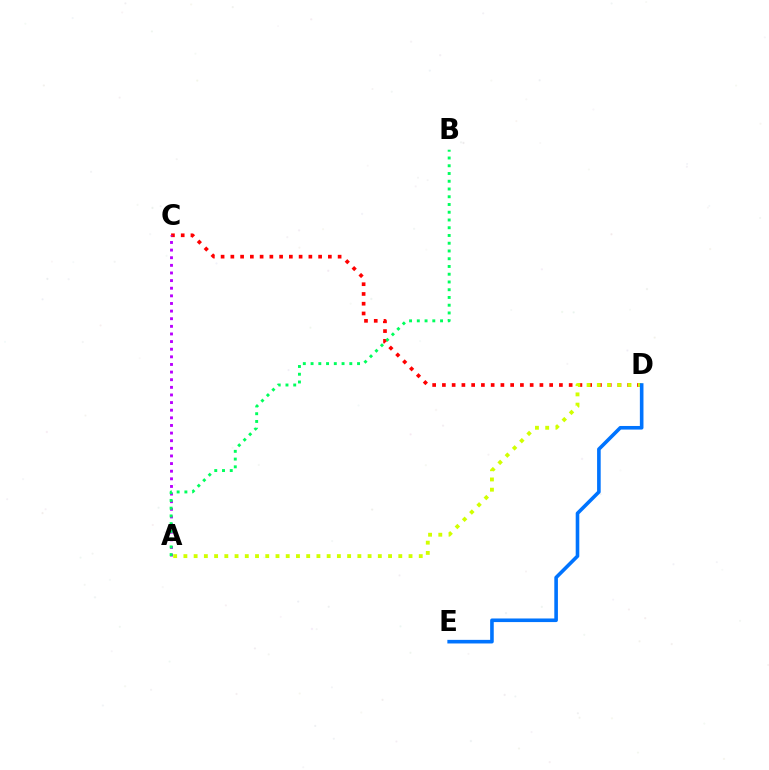{('C', 'D'): [{'color': '#ff0000', 'line_style': 'dotted', 'thickness': 2.65}], ('A', 'D'): [{'color': '#d1ff00', 'line_style': 'dotted', 'thickness': 2.78}], ('A', 'C'): [{'color': '#b900ff', 'line_style': 'dotted', 'thickness': 2.07}], ('D', 'E'): [{'color': '#0074ff', 'line_style': 'solid', 'thickness': 2.59}], ('A', 'B'): [{'color': '#00ff5c', 'line_style': 'dotted', 'thickness': 2.1}]}